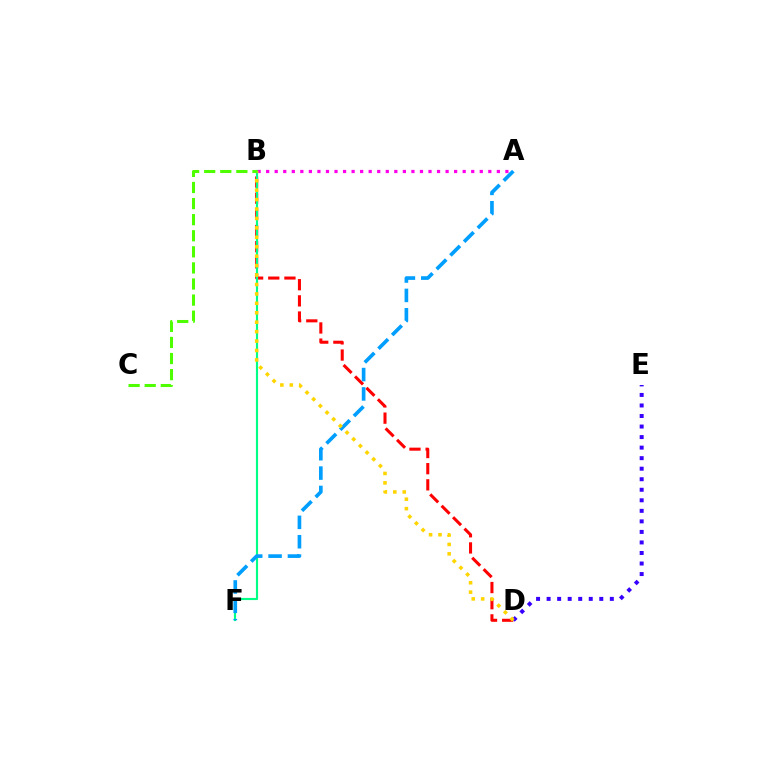{('B', 'D'): [{'color': '#ff0000', 'line_style': 'dashed', 'thickness': 2.2}, {'color': '#ffd500', 'line_style': 'dotted', 'thickness': 2.56}], ('B', 'F'): [{'color': '#00ff86', 'line_style': 'solid', 'thickness': 1.55}], ('D', 'E'): [{'color': '#3700ff', 'line_style': 'dotted', 'thickness': 2.86}], ('A', 'B'): [{'color': '#ff00ed', 'line_style': 'dotted', 'thickness': 2.32}], ('A', 'F'): [{'color': '#009eff', 'line_style': 'dashed', 'thickness': 2.63}], ('B', 'C'): [{'color': '#4fff00', 'line_style': 'dashed', 'thickness': 2.19}]}